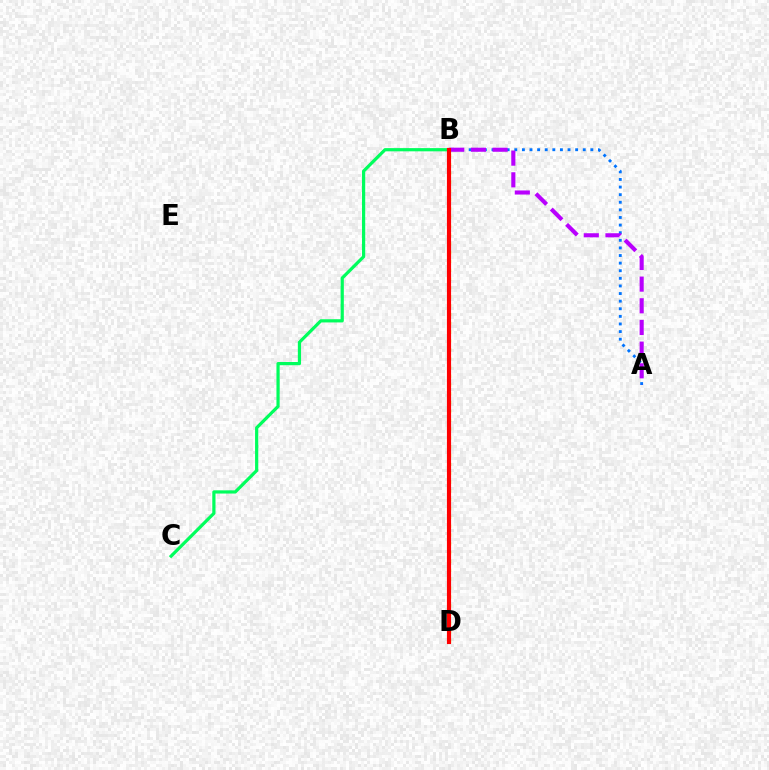{('B', 'D'): [{'color': '#d1ff00', 'line_style': 'dotted', 'thickness': 2.4}, {'color': '#ff0000', 'line_style': 'solid', 'thickness': 2.98}], ('A', 'B'): [{'color': '#0074ff', 'line_style': 'dotted', 'thickness': 2.07}, {'color': '#b900ff', 'line_style': 'dashed', 'thickness': 2.94}], ('B', 'C'): [{'color': '#00ff5c', 'line_style': 'solid', 'thickness': 2.31}]}